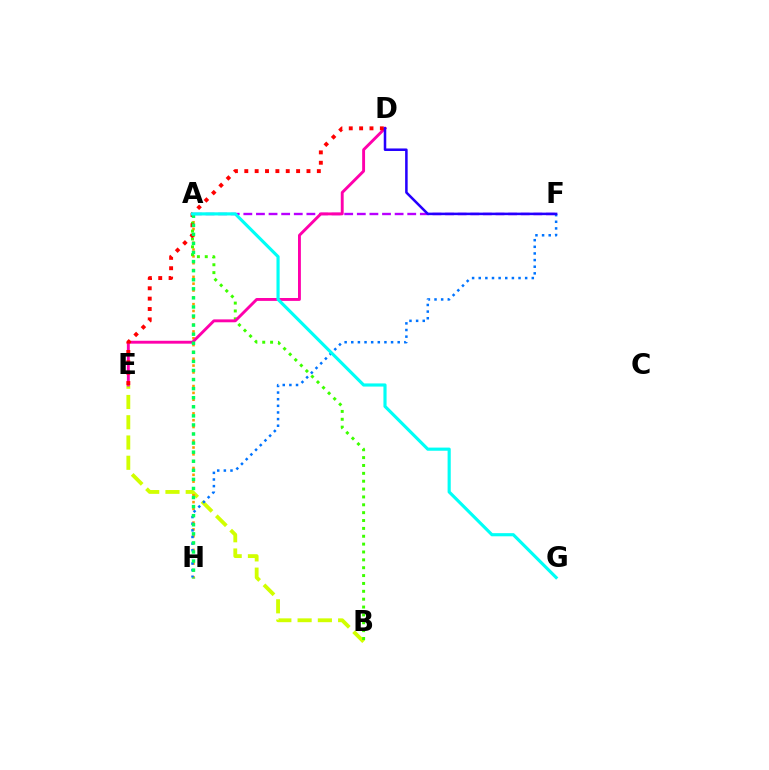{('B', 'E'): [{'color': '#d1ff00', 'line_style': 'dashed', 'thickness': 2.75}], ('A', 'H'): [{'color': '#ff9400', 'line_style': 'dotted', 'thickness': 1.85}, {'color': '#00ff5c', 'line_style': 'dotted', 'thickness': 2.47}], ('A', 'B'): [{'color': '#3dff00', 'line_style': 'dotted', 'thickness': 2.14}], ('A', 'F'): [{'color': '#b900ff', 'line_style': 'dashed', 'thickness': 1.71}], ('D', 'E'): [{'color': '#ff00ac', 'line_style': 'solid', 'thickness': 2.08}, {'color': '#ff0000', 'line_style': 'dotted', 'thickness': 2.82}], ('F', 'H'): [{'color': '#0074ff', 'line_style': 'dotted', 'thickness': 1.8}], ('D', 'F'): [{'color': '#2500ff', 'line_style': 'solid', 'thickness': 1.82}], ('A', 'G'): [{'color': '#00fff6', 'line_style': 'solid', 'thickness': 2.27}]}